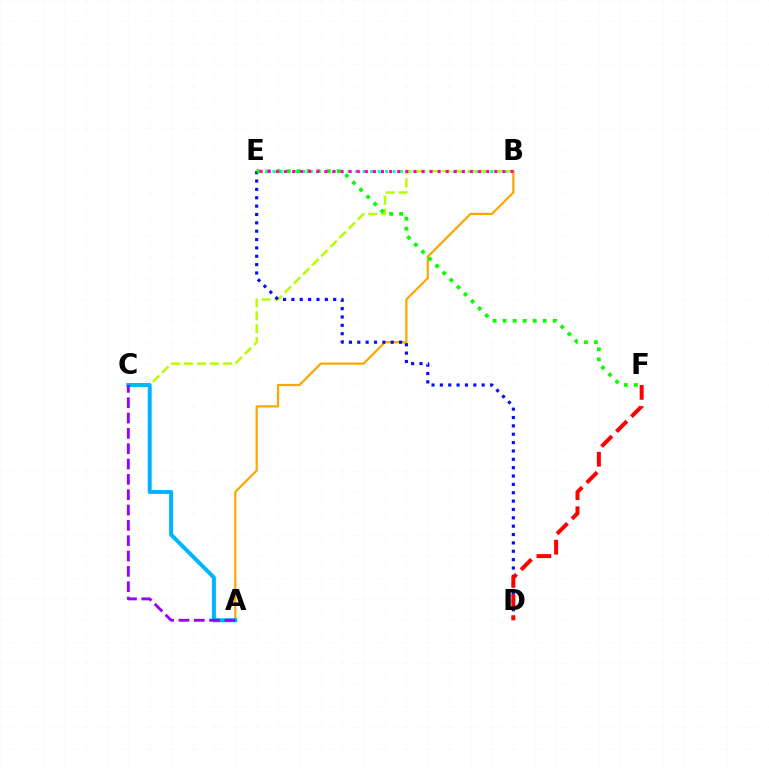{('B', 'E'): [{'color': '#00ff9d', 'line_style': 'dotted', 'thickness': 2.04}, {'color': '#ff00bd', 'line_style': 'dotted', 'thickness': 2.2}], ('A', 'B'): [{'color': '#ffa500', 'line_style': 'solid', 'thickness': 1.59}], ('B', 'C'): [{'color': '#b3ff00', 'line_style': 'dashed', 'thickness': 1.76}], ('D', 'E'): [{'color': '#0010ff', 'line_style': 'dotted', 'thickness': 2.27}], ('E', 'F'): [{'color': '#08ff00', 'line_style': 'dotted', 'thickness': 2.72}], ('A', 'C'): [{'color': '#00b5ff', 'line_style': 'solid', 'thickness': 2.87}, {'color': '#9b00ff', 'line_style': 'dashed', 'thickness': 2.08}], ('D', 'F'): [{'color': '#ff0000', 'line_style': 'dashed', 'thickness': 2.87}]}